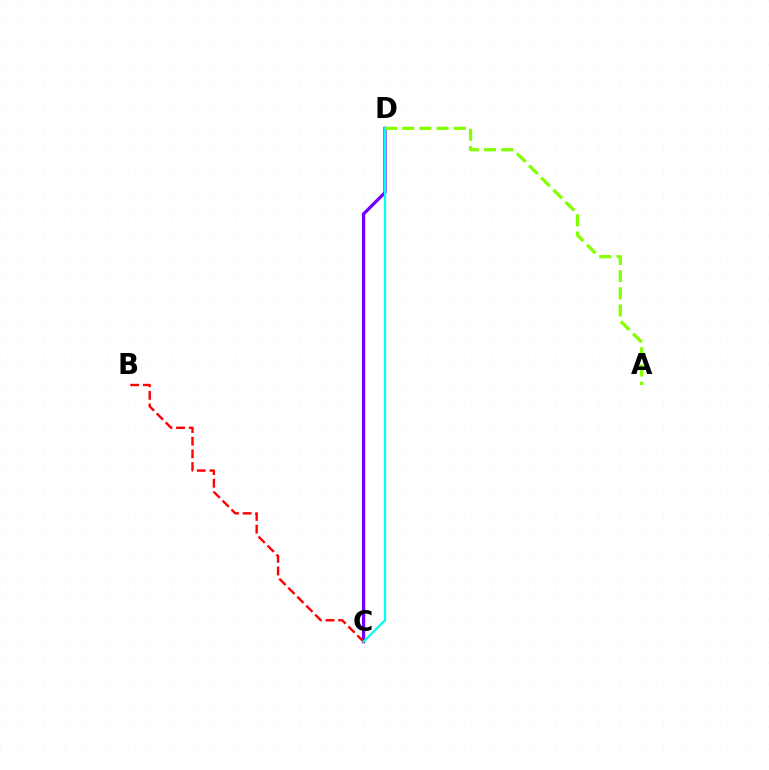{('C', 'D'): [{'color': '#7200ff', 'line_style': 'solid', 'thickness': 2.33}, {'color': '#00fff6', 'line_style': 'solid', 'thickness': 1.64}], ('A', 'D'): [{'color': '#84ff00', 'line_style': 'dashed', 'thickness': 2.34}], ('B', 'C'): [{'color': '#ff0000', 'line_style': 'dashed', 'thickness': 1.72}]}